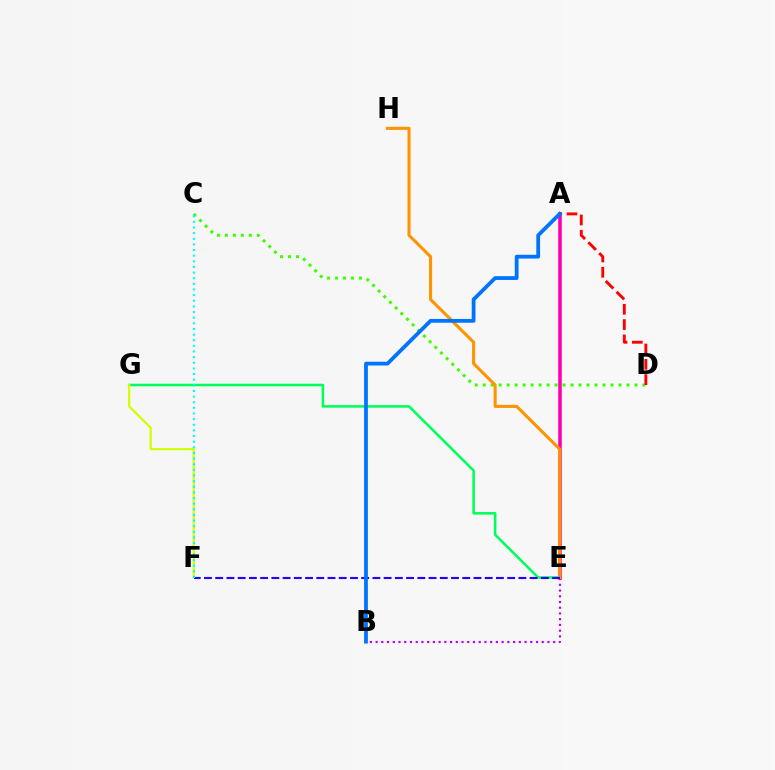{('C', 'D'): [{'color': '#3dff00', 'line_style': 'dotted', 'thickness': 2.17}], ('B', 'E'): [{'color': '#b900ff', 'line_style': 'dotted', 'thickness': 1.56}], ('E', 'G'): [{'color': '#00ff5c', 'line_style': 'solid', 'thickness': 1.84}], ('A', 'D'): [{'color': '#ff0000', 'line_style': 'dashed', 'thickness': 2.08}], ('A', 'E'): [{'color': '#ff00ac', 'line_style': 'solid', 'thickness': 2.57}], ('F', 'G'): [{'color': '#d1ff00', 'line_style': 'solid', 'thickness': 1.59}], ('E', 'H'): [{'color': '#ff9400', 'line_style': 'solid', 'thickness': 2.22}], ('E', 'F'): [{'color': '#2500ff', 'line_style': 'dashed', 'thickness': 1.53}], ('A', 'B'): [{'color': '#0074ff', 'line_style': 'solid', 'thickness': 2.72}], ('C', 'F'): [{'color': '#00fff6', 'line_style': 'dotted', 'thickness': 1.53}]}